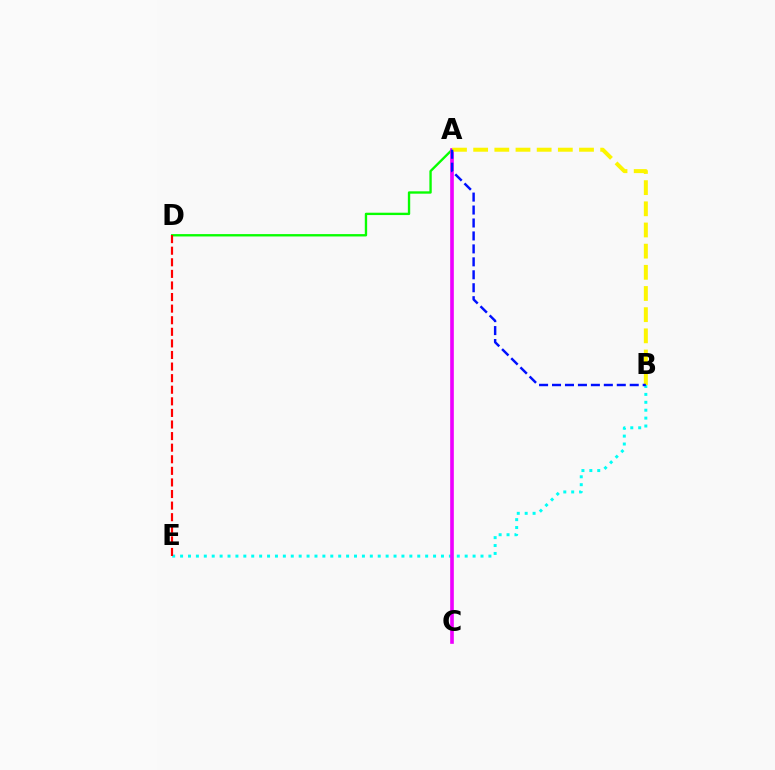{('B', 'E'): [{'color': '#00fff6', 'line_style': 'dotted', 'thickness': 2.15}], ('A', 'D'): [{'color': '#08ff00', 'line_style': 'solid', 'thickness': 1.7}], ('A', 'C'): [{'color': '#ee00ff', 'line_style': 'solid', 'thickness': 2.62}], ('A', 'B'): [{'color': '#fcf500', 'line_style': 'dashed', 'thickness': 2.88}, {'color': '#0010ff', 'line_style': 'dashed', 'thickness': 1.76}], ('D', 'E'): [{'color': '#ff0000', 'line_style': 'dashed', 'thickness': 1.57}]}